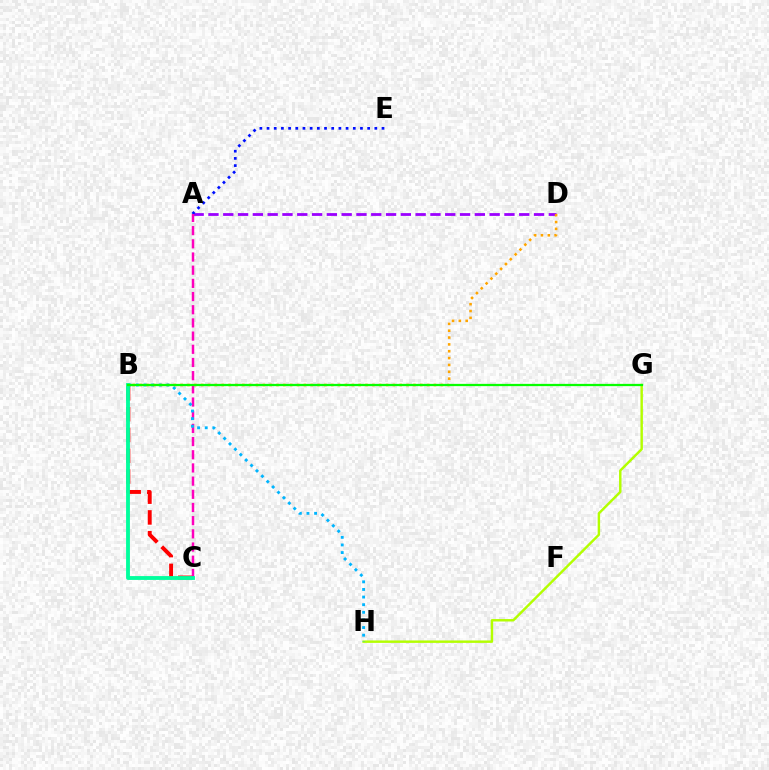{('A', 'D'): [{'color': '#9b00ff', 'line_style': 'dashed', 'thickness': 2.01}], ('G', 'H'): [{'color': '#b3ff00', 'line_style': 'solid', 'thickness': 1.76}], ('B', 'C'): [{'color': '#ff0000', 'line_style': 'dashed', 'thickness': 2.82}, {'color': '#00ff9d', 'line_style': 'solid', 'thickness': 2.76}], ('B', 'D'): [{'color': '#ffa500', 'line_style': 'dotted', 'thickness': 1.86}], ('A', 'E'): [{'color': '#0010ff', 'line_style': 'dotted', 'thickness': 1.95}], ('A', 'C'): [{'color': '#ff00bd', 'line_style': 'dashed', 'thickness': 1.79}], ('B', 'H'): [{'color': '#00b5ff', 'line_style': 'dotted', 'thickness': 2.07}], ('B', 'G'): [{'color': '#08ff00', 'line_style': 'solid', 'thickness': 1.63}]}